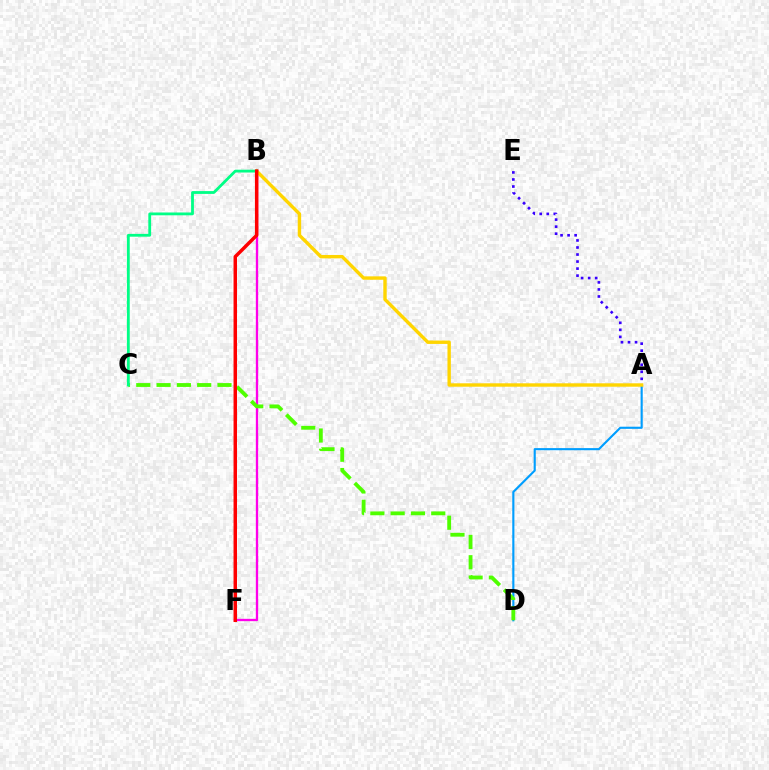{('A', 'D'): [{'color': '#009eff', 'line_style': 'solid', 'thickness': 1.53}], ('B', 'F'): [{'color': '#ff00ed', 'line_style': 'solid', 'thickness': 1.67}, {'color': '#ff0000', 'line_style': 'solid', 'thickness': 2.51}], ('A', 'E'): [{'color': '#3700ff', 'line_style': 'dotted', 'thickness': 1.91}], ('C', 'D'): [{'color': '#4fff00', 'line_style': 'dashed', 'thickness': 2.76}], ('A', 'B'): [{'color': '#ffd500', 'line_style': 'solid', 'thickness': 2.45}], ('B', 'C'): [{'color': '#00ff86', 'line_style': 'solid', 'thickness': 2.02}]}